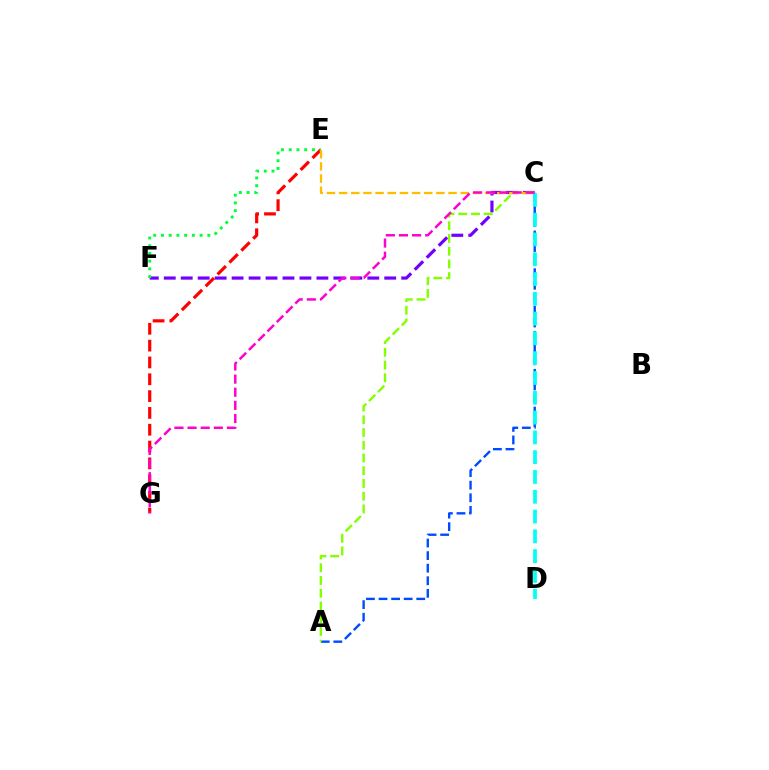{('A', 'C'): [{'color': '#004bff', 'line_style': 'dashed', 'thickness': 1.71}, {'color': '#84ff00', 'line_style': 'dashed', 'thickness': 1.73}], ('E', 'G'): [{'color': '#ff0000', 'line_style': 'dashed', 'thickness': 2.29}], ('C', 'F'): [{'color': '#7200ff', 'line_style': 'dashed', 'thickness': 2.3}], ('E', 'F'): [{'color': '#00ff39', 'line_style': 'dotted', 'thickness': 2.1}], ('C', 'E'): [{'color': '#ffbd00', 'line_style': 'dashed', 'thickness': 1.65}], ('C', 'D'): [{'color': '#00fff6', 'line_style': 'dashed', 'thickness': 2.69}], ('C', 'G'): [{'color': '#ff00cf', 'line_style': 'dashed', 'thickness': 1.78}]}